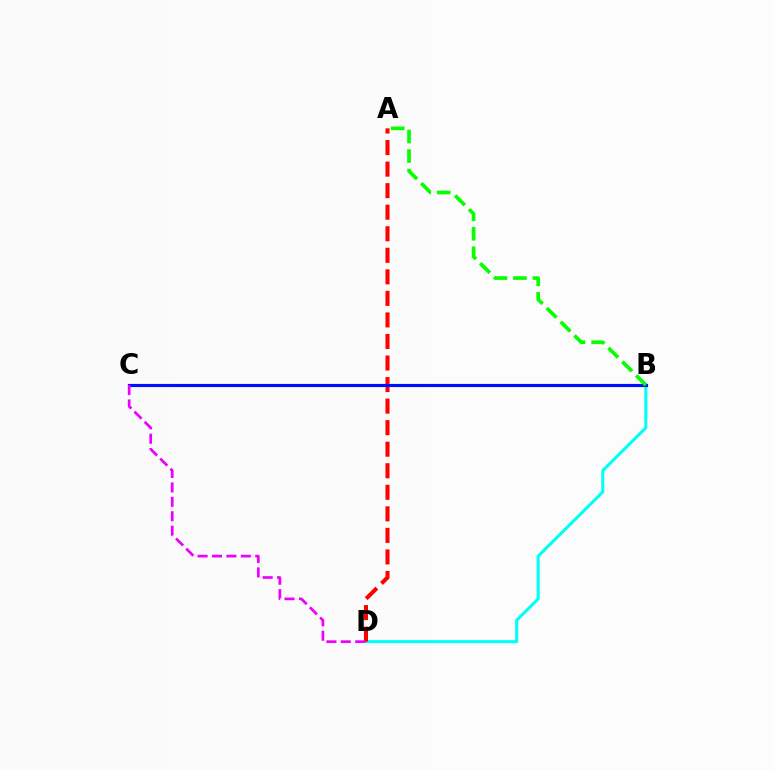{('B', 'D'): [{'color': '#00fff6', 'line_style': 'solid', 'thickness': 2.2}], ('A', 'D'): [{'color': '#ff0000', 'line_style': 'dashed', 'thickness': 2.93}], ('B', 'C'): [{'color': '#fcf500', 'line_style': 'dotted', 'thickness': 2.13}, {'color': '#0010ff', 'line_style': 'solid', 'thickness': 2.26}], ('C', 'D'): [{'color': '#ee00ff', 'line_style': 'dashed', 'thickness': 1.96}], ('A', 'B'): [{'color': '#08ff00', 'line_style': 'dashed', 'thickness': 2.65}]}